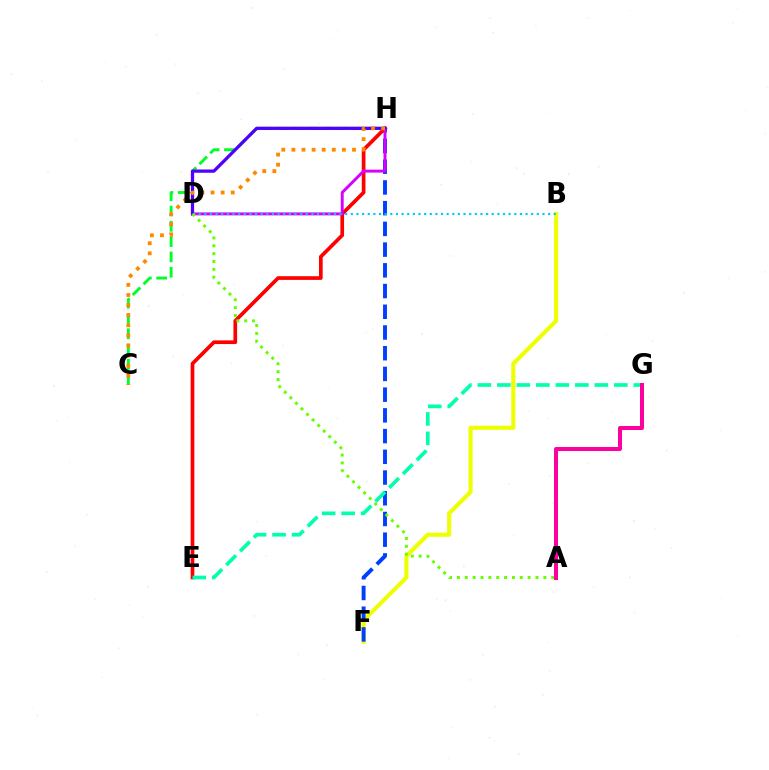{('B', 'F'): [{'color': '#eeff00', 'line_style': 'solid', 'thickness': 2.96}], ('F', 'H'): [{'color': '#003fff', 'line_style': 'dashed', 'thickness': 2.81}], ('E', 'H'): [{'color': '#ff0000', 'line_style': 'solid', 'thickness': 2.65}], ('D', 'H'): [{'color': '#d600ff', 'line_style': 'solid', 'thickness': 2.11}, {'color': '#4f00ff', 'line_style': 'solid', 'thickness': 2.35}], ('C', 'H'): [{'color': '#00ff27', 'line_style': 'dashed', 'thickness': 2.08}, {'color': '#ff8800', 'line_style': 'dotted', 'thickness': 2.74}], ('B', 'D'): [{'color': '#00c7ff', 'line_style': 'dotted', 'thickness': 1.53}], ('A', 'D'): [{'color': '#66ff00', 'line_style': 'dotted', 'thickness': 2.13}], ('E', 'G'): [{'color': '#00ffaf', 'line_style': 'dashed', 'thickness': 2.65}], ('A', 'G'): [{'color': '#ff00a0', 'line_style': 'solid', 'thickness': 2.89}]}